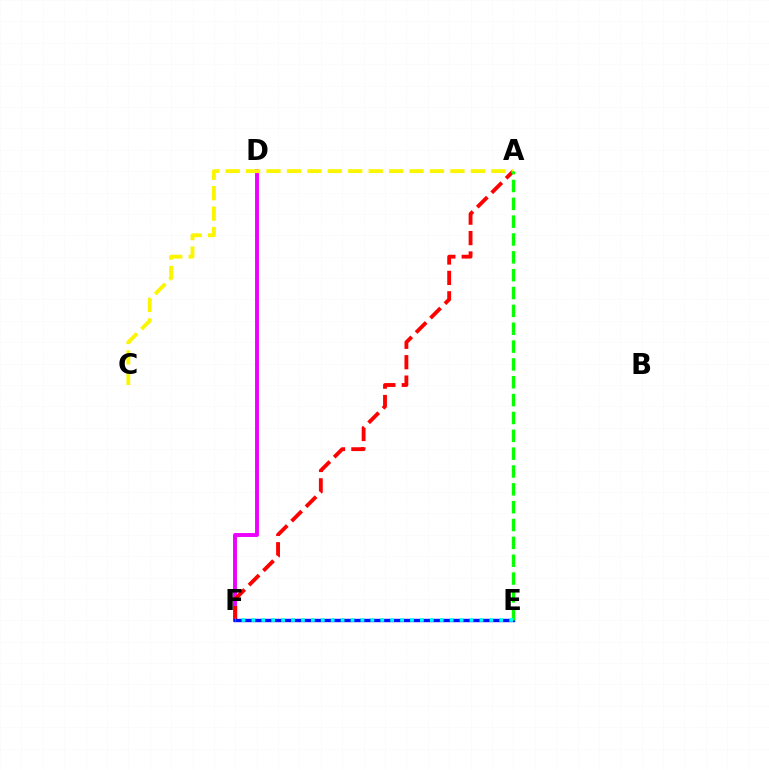{('D', 'F'): [{'color': '#ee00ff', 'line_style': 'solid', 'thickness': 2.81}], ('A', 'F'): [{'color': '#ff0000', 'line_style': 'dashed', 'thickness': 2.77}], ('A', 'C'): [{'color': '#fcf500', 'line_style': 'dashed', 'thickness': 2.78}], ('E', 'F'): [{'color': '#0010ff', 'line_style': 'solid', 'thickness': 2.44}, {'color': '#00fff6', 'line_style': 'dotted', 'thickness': 2.69}], ('A', 'E'): [{'color': '#08ff00', 'line_style': 'dashed', 'thickness': 2.42}]}